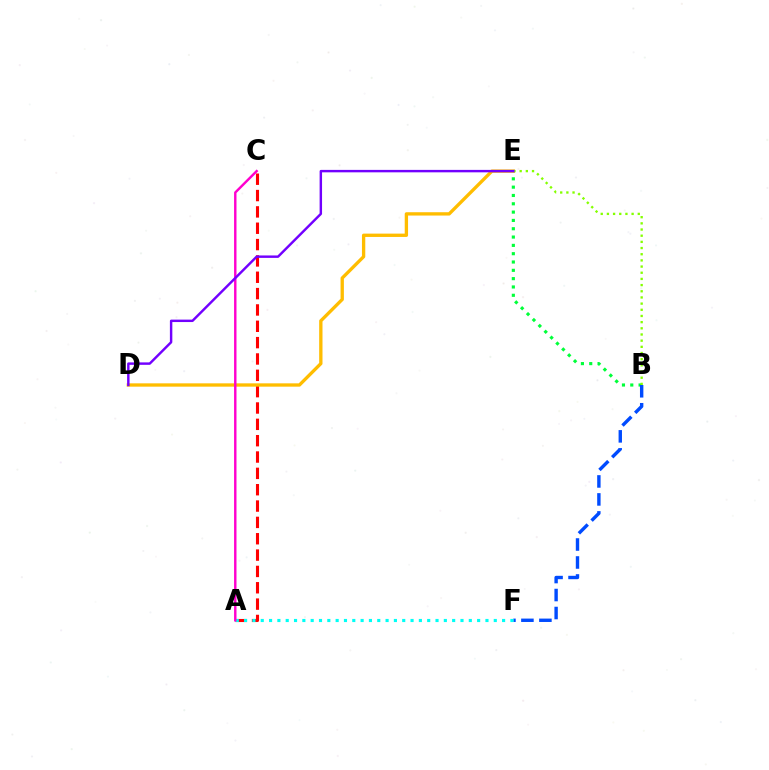{('A', 'C'): [{'color': '#ff0000', 'line_style': 'dashed', 'thickness': 2.22}, {'color': '#ff00cf', 'line_style': 'solid', 'thickness': 1.74}], ('B', 'E'): [{'color': '#00ff39', 'line_style': 'dotted', 'thickness': 2.26}, {'color': '#84ff00', 'line_style': 'dotted', 'thickness': 1.68}], ('B', 'F'): [{'color': '#004bff', 'line_style': 'dashed', 'thickness': 2.44}], ('A', 'F'): [{'color': '#00fff6', 'line_style': 'dotted', 'thickness': 2.26}], ('D', 'E'): [{'color': '#ffbd00', 'line_style': 'solid', 'thickness': 2.39}, {'color': '#7200ff', 'line_style': 'solid', 'thickness': 1.76}]}